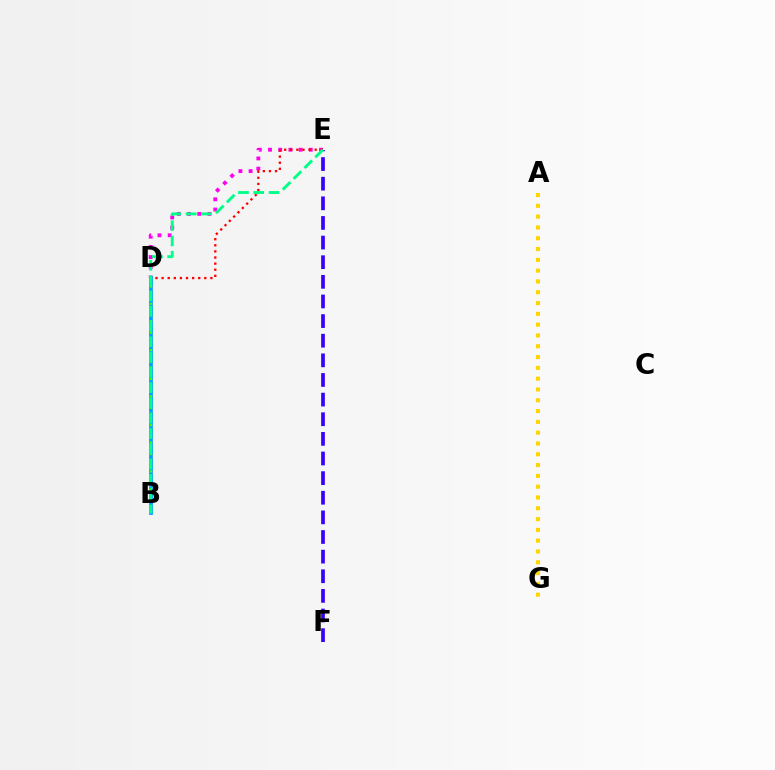{('A', 'G'): [{'color': '#ffd500', 'line_style': 'dotted', 'thickness': 2.93}], ('D', 'E'): [{'color': '#ff00ed', 'line_style': 'dotted', 'thickness': 2.77}, {'color': '#ff0000', 'line_style': 'dotted', 'thickness': 1.66}], ('B', 'D'): [{'color': '#009eff', 'line_style': 'solid', 'thickness': 2.7}, {'color': '#4fff00', 'line_style': 'dotted', 'thickness': 1.57}], ('E', 'F'): [{'color': '#3700ff', 'line_style': 'dashed', 'thickness': 2.67}], ('B', 'E'): [{'color': '#00ff86', 'line_style': 'dashed', 'thickness': 2.08}]}